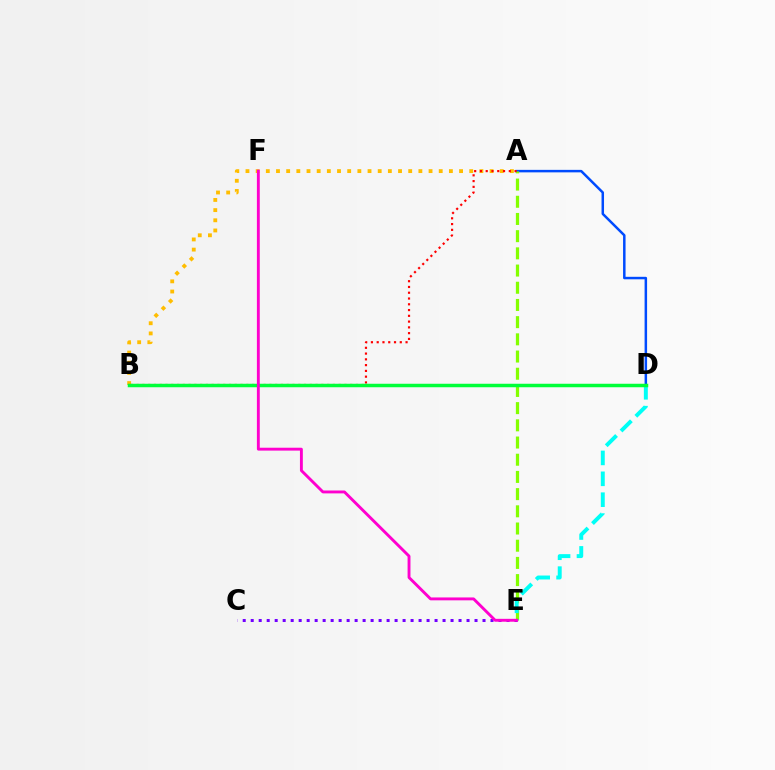{('A', 'D'): [{'color': '#004bff', 'line_style': 'solid', 'thickness': 1.8}], ('A', 'E'): [{'color': '#84ff00', 'line_style': 'dashed', 'thickness': 2.34}], ('D', 'E'): [{'color': '#00fff6', 'line_style': 'dashed', 'thickness': 2.84}], ('A', 'B'): [{'color': '#ffbd00', 'line_style': 'dotted', 'thickness': 2.76}, {'color': '#ff0000', 'line_style': 'dotted', 'thickness': 1.57}], ('B', 'D'): [{'color': '#00ff39', 'line_style': 'solid', 'thickness': 2.52}], ('C', 'E'): [{'color': '#7200ff', 'line_style': 'dotted', 'thickness': 2.17}], ('E', 'F'): [{'color': '#ff00cf', 'line_style': 'solid', 'thickness': 2.08}]}